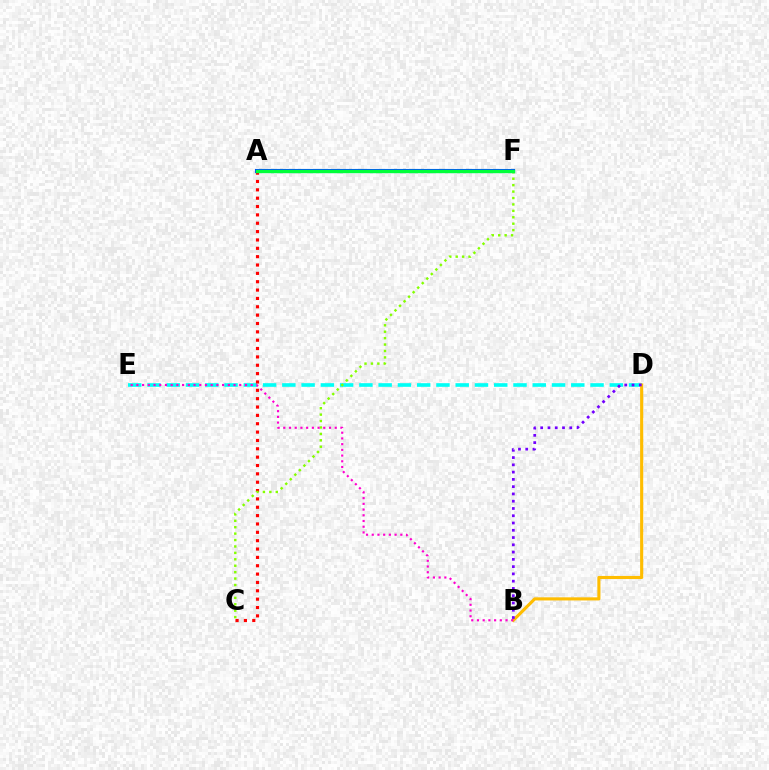{('D', 'E'): [{'color': '#00fff6', 'line_style': 'dashed', 'thickness': 2.62}], ('A', 'C'): [{'color': '#ff0000', 'line_style': 'dotted', 'thickness': 2.27}], ('C', 'F'): [{'color': '#84ff00', 'line_style': 'dotted', 'thickness': 1.74}], ('B', 'D'): [{'color': '#ffbd00', 'line_style': 'solid', 'thickness': 2.24}, {'color': '#7200ff', 'line_style': 'dotted', 'thickness': 1.98}], ('A', 'F'): [{'color': '#004bff', 'line_style': 'solid', 'thickness': 2.95}, {'color': '#00ff39', 'line_style': 'solid', 'thickness': 2.41}], ('B', 'E'): [{'color': '#ff00cf', 'line_style': 'dotted', 'thickness': 1.55}]}